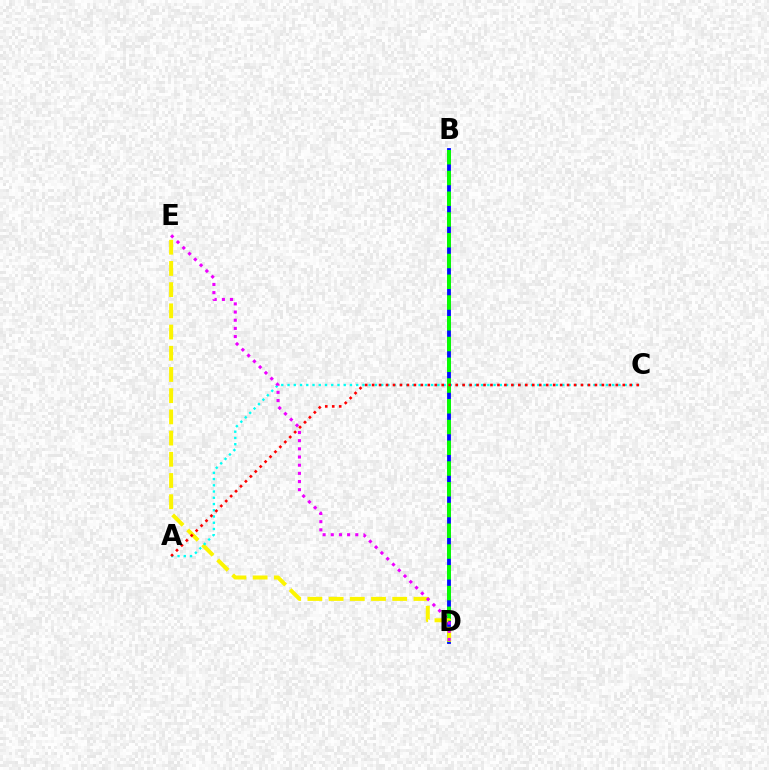{('B', 'D'): [{'color': '#0010ff', 'line_style': 'solid', 'thickness': 2.77}, {'color': '#08ff00', 'line_style': 'dashed', 'thickness': 2.82}], ('D', 'E'): [{'color': '#fcf500', 'line_style': 'dashed', 'thickness': 2.88}, {'color': '#ee00ff', 'line_style': 'dotted', 'thickness': 2.22}], ('A', 'C'): [{'color': '#00fff6', 'line_style': 'dotted', 'thickness': 1.7}, {'color': '#ff0000', 'line_style': 'dotted', 'thickness': 1.89}]}